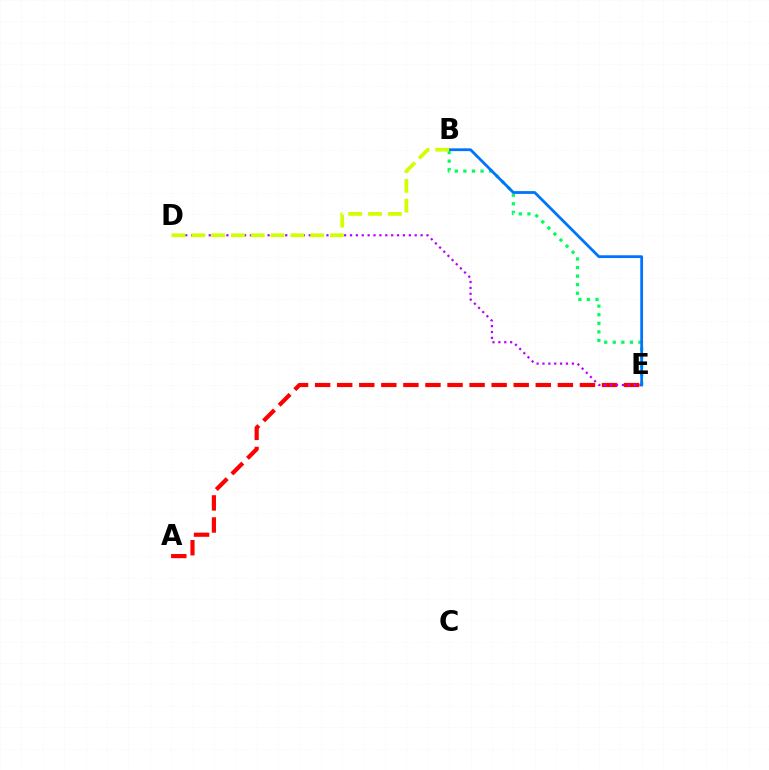{('B', 'E'): [{'color': '#00ff5c', 'line_style': 'dotted', 'thickness': 2.33}, {'color': '#0074ff', 'line_style': 'solid', 'thickness': 2.01}], ('A', 'E'): [{'color': '#ff0000', 'line_style': 'dashed', 'thickness': 3.0}], ('D', 'E'): [{'color': '#b900ff', 'line_style': 'dotted', 'thickness': 1.6}], ('B', 'D'): [{'color': '#d1ff00', 'line_style': 'dashed', 'thickness': 2.69}]}